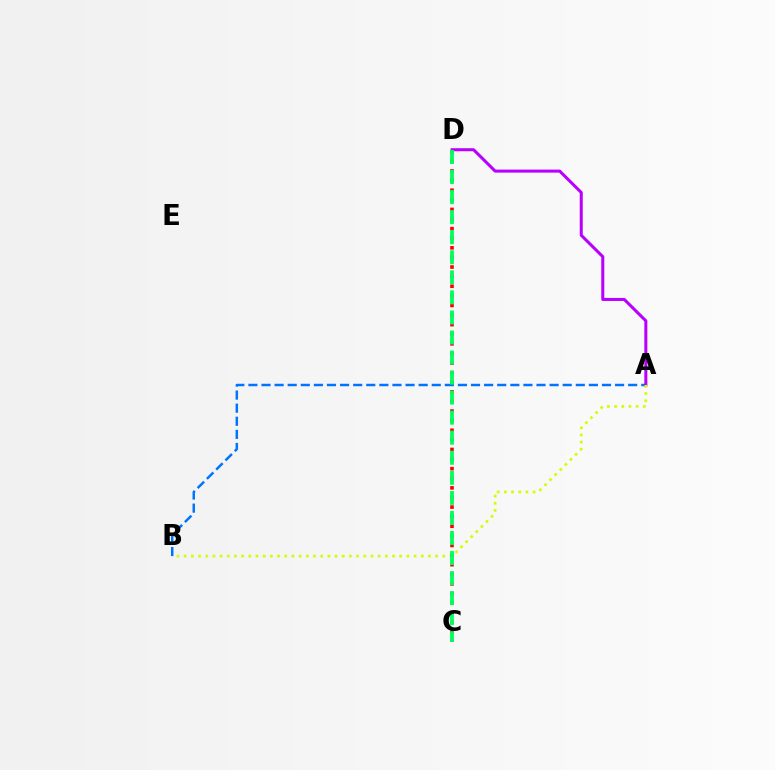{('A', 'B'): [{'color': '#0074ff', 'line_style': 'dashed', 'thickness': 1.78}, {'color': '#d1ff00', 'line_style': 'dotted', 'thickness': 1.95}], ('A', 'D'): [{'color': '#b900ff', 'line_style': 'solid', 'thickness': 2.18}], ('C', 'D'): [{'color': '#ff0000', 'line_style': 'dotted', 'thickness': 2.61}, {'color': '#00ff5c', 'line_style': 'dashed', 'thickness': 2.72}]}